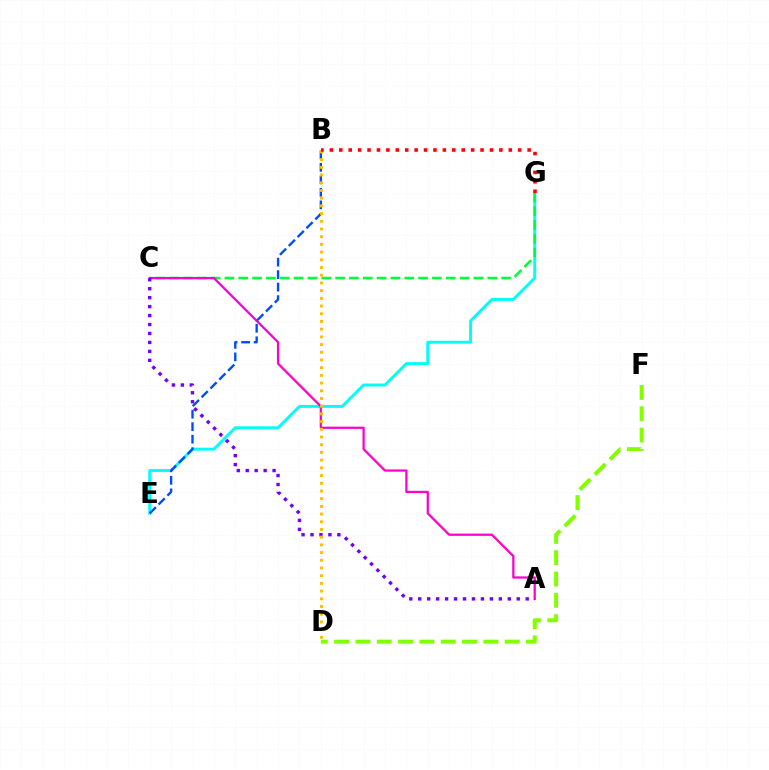{('E', 'G'): [{'color': '#00fff6', 'line_style': 'solid', 'thickness': 2.11}], ('C', 'G'): [{'color': '#00ff39', 'line_style': 'dashed', 'thickness': 1.88}], ('A', 'C'): [{'color': '#ff00cf', 'line_style': 'solid', 'thickness': 1.62}, {'color': '#7200ff', 'line_style': 'dotted', 'thickness': 2.43}], ('B', 'E'): [{'color': '#004bff', 'line_style': 'dashed', 'thickness': 1.7}], ('B', 'D'): [{'color': '#ffbd00', 'line_style': 'dotted', 'thickness': 2.09}], ('D', 'F'): [{'color': '#84ff00', 'line_style': 'dashed', 'thickness': 2.9}], ('B', 'G'): [{'color': '#ff0000', 'line_style': 'dotted', 'thickness': 2.56}]}